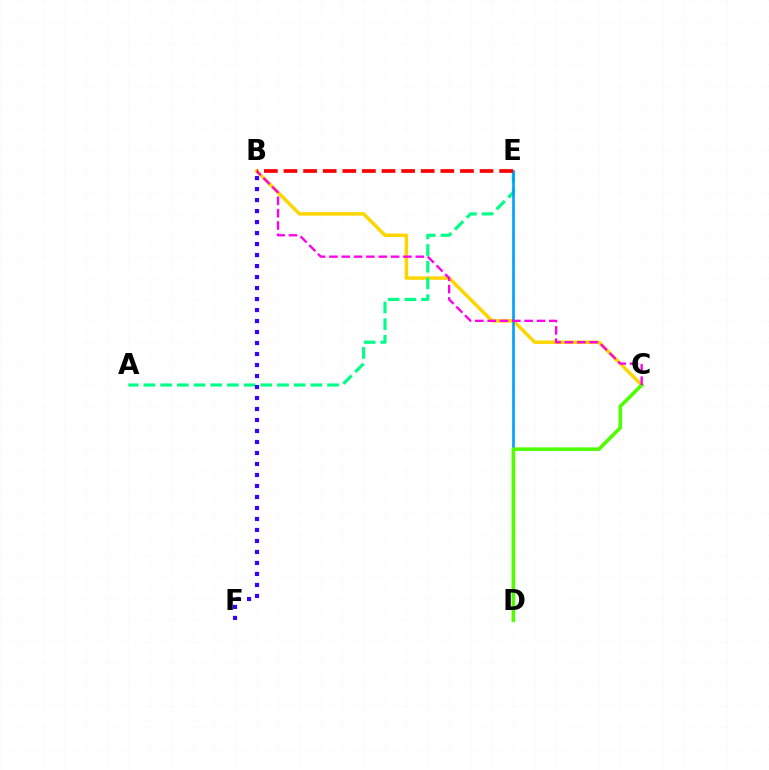{('B', 'C'): [{'color': '#ffd500', 'line_style': 'solid', 'thickness': 2.51}, {'color': '#ff00ed', 'line_style': 'dashed', 'thickness': 1.68}], ('A', 'E'): [{'color': '#00ff86', 'line_style': 'dashed', 'thickness': 2.27}], ('D', 'E'): [{'color': '#009eff', 'line_style': 'solid', 'thickness': 1.89}], ('C', 'D'): [{'color': '#4fff00', 'line_style': 'solid', 'thickness': 2.59}], ('B', 'F'): [{'color': '#3700ff', 'line_style': 'dotted', 'thickness': 2.99}], ('B', 'E'): [{'color': '#ff0000', 'line_style': 'dashed', 'thickness': 2.66}]}